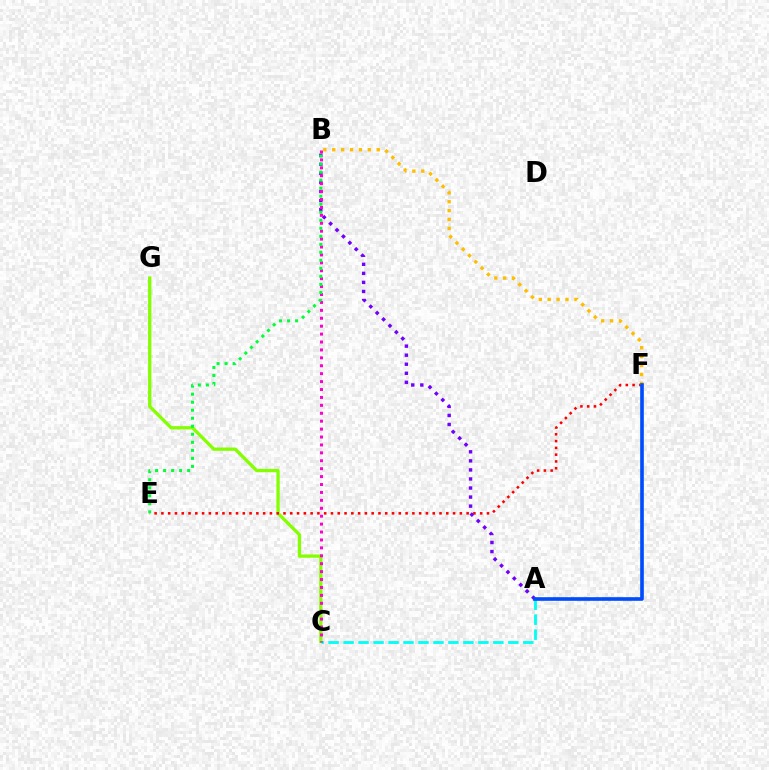{('C', 'G'): [{'color': '#84ff00', 'line_style': 'solid', 'thickness': 2.37}], ('E', 'F'): [{'color': '#ff0000', 'line_style': 'dotted', 'thickness': 1.84}], ('A', 'C'): [{'color': '#00fff6', 'line_style': 'dashed', 'thickness': 2.03}], ('A', 'B'): [{'color': '#7200ff', 'line_style': 'dotted', 'thickness': 2.46}], ('B', 'C'): [{'color': '#ff00cf', 'line_style': 'dotted', 'thickness': 2.15}], ('B', 'E'): [{'color': '#00ff39', 'line_style': 'dotted', 'thickness': 2.18}], ('B', 'F'): [{'color': '#ffbd00', 'line_style': 'dotted', 'thickness': 2.42}], ('A', 'F'): [{'color': '#004bff', 'line_style': 'solid', 'thickness': 2.62}]}